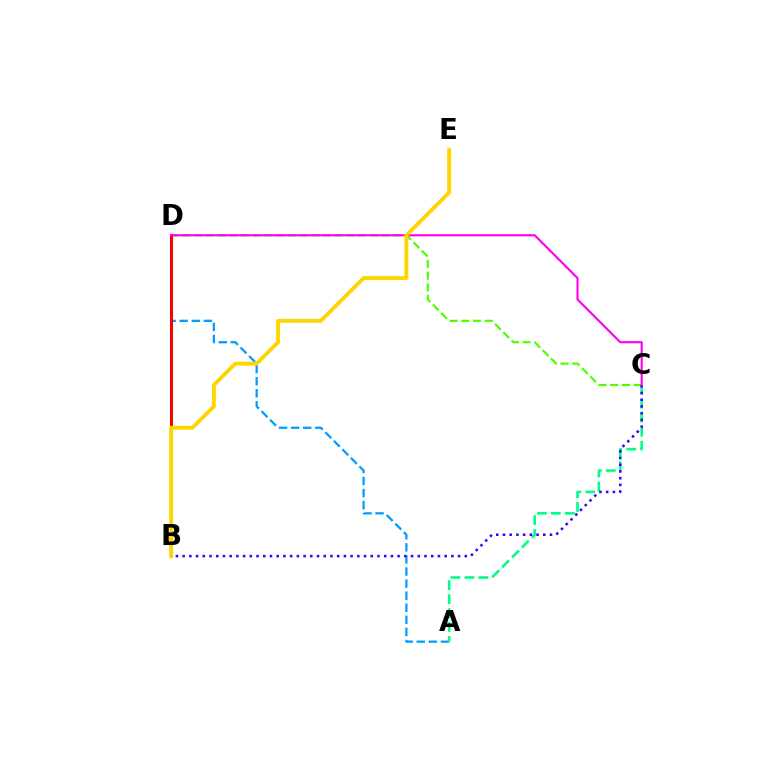{('A', 'D'): [{'color': '#009eff', 'line_style': 'dashed', 'thickness': 1.64}], ('A', 'C'): [{'color': '#00ff86', 'line_style': 'dashed', 'thickness': 1.9}], ('C', 'D'): [{'color': '#4fff00', 'line_style': 'dashed', 'thickness': 1.59}, {'color': '#ff00ed', 'line_style': 'solid', 'thickness': 1.54}], ('B', 'D'): [{'color': '#ff0000', 'line_style': 'solid', 'thickness': 2.19}], ('B', 'C'): [{'color': '#3700ff', 'line_style': 'dotted', 'thickness': 1.83}], ('B', 'E'): [{'color': '#ffd500', 'line_style': 'solid', 'thickness': 2.77}]}